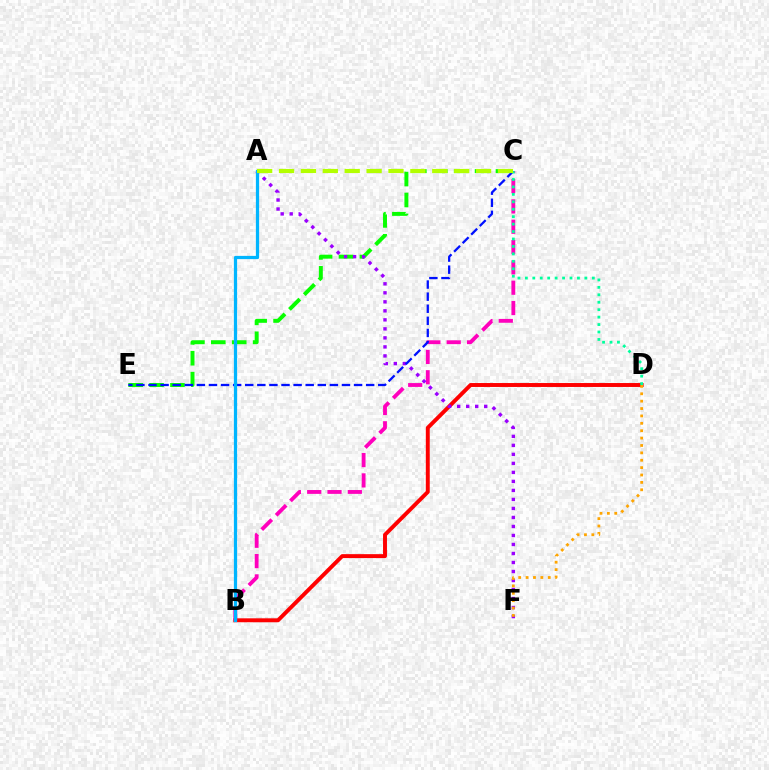{('B', 'D'): [{'color': '#ff0000', 'line_style': 'solid', 'thickness': 2.83}], ('B', 'C'): [{'color': '#ff00bd', 'line_style': 'dashed', 'thickness': 2.76}], ('C', 'E'): [{'color': '#08ff00', 'line_style': 'dashed', 'thickness': 2.84}, {'color': '#0010ff', 'line_style': 'dashed', 'thickness': 1.64}], ('A', 'F'): [{'color': '#9b00ff', 'line_style': 'dotted', 'thickness': 2.45}], ('C', 'D'): [{'color': '#00ff9d', 'line_style': 'dotted', 'thickness': 2.02}], ('D', 'F'): [{'color': '#ffa500', 'line_style': 'dotted', 'thickness': 2.01}], ('A', 'B'): [{'color': '#00b5ff', 'line_style': 'solid', 'thickness': 2.33}], ('A', 'C'): [{'color': '#b3ff00', 'line_style': 'dashed', 'thickness': 2.97}]}